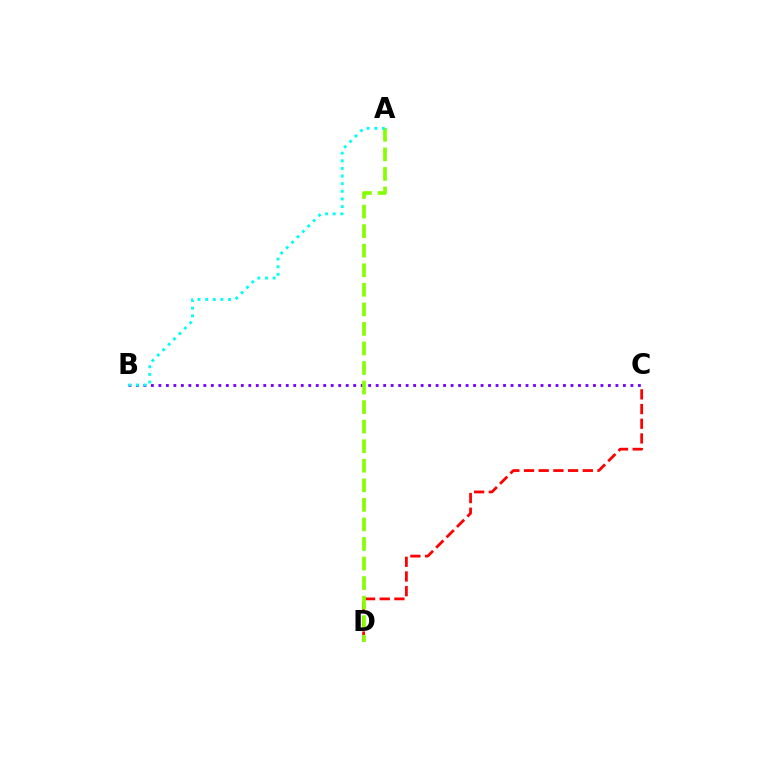{('B', 'C'): [{'color': '#7200ff', 'line_style': 'dotted', 'thickness': 2.04}], ('C', 'D'): [{'color': '#ff0000', 'line_style': 'dashed', 'thickness': 2.0}], ('A', 'D'): [{'color': '#84ff00', 'line_style': 'dashed', 'thickness': 2.66}], ('A', 'B'): [{'color': '#00fff6', 'line_style': 'dotted', 'thickness': 2.07}]}